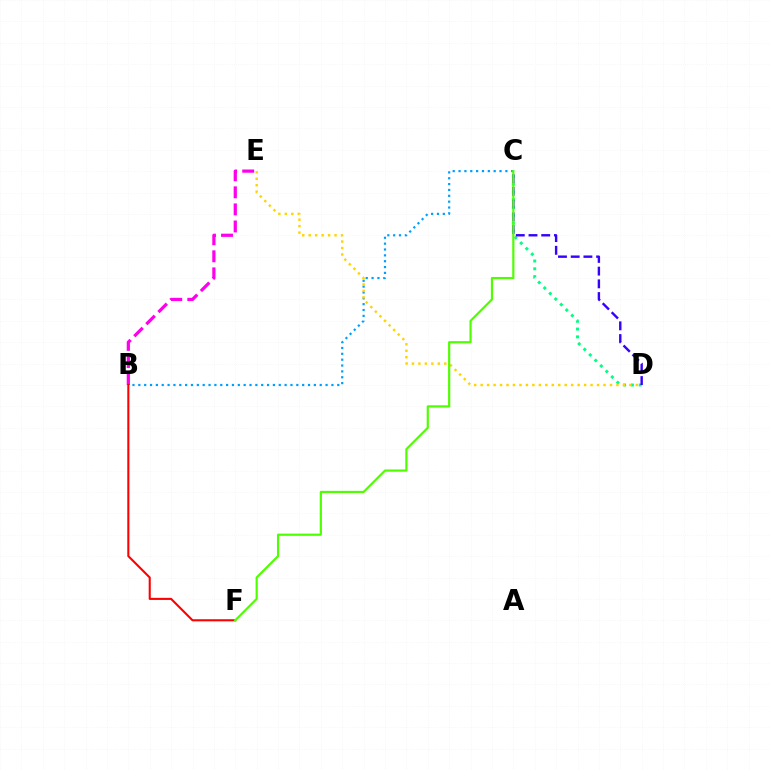{('B', 'C'): [{'color': '#009eff', 'line_style': 'dotted', 'thickness': 1.59}], ('C', 'D'): [{'color': '#00ff86', 'line_style': 'dotted', 'thickness': 2.12}, {'color': '#3700ff', 'line_style': 'dashed', 'thickness': 1.73}], ('B', 'E'): [{'color': '#ff00ed', 'line_style': 'dashed', 'thickness': 2.32}], ('D', 'E'): [{'color': '#ffd500', 'line_style': 'dotted', 'thickness': 1.76}], ('B', 'F'): [{'color': '#ff0000', 'line_style': 'solid', 'thickness': 1.5}], ('C', 'F'): [{'color': '#4fff00', 'line_style': 'solid', 'thickness': 1.58}]}